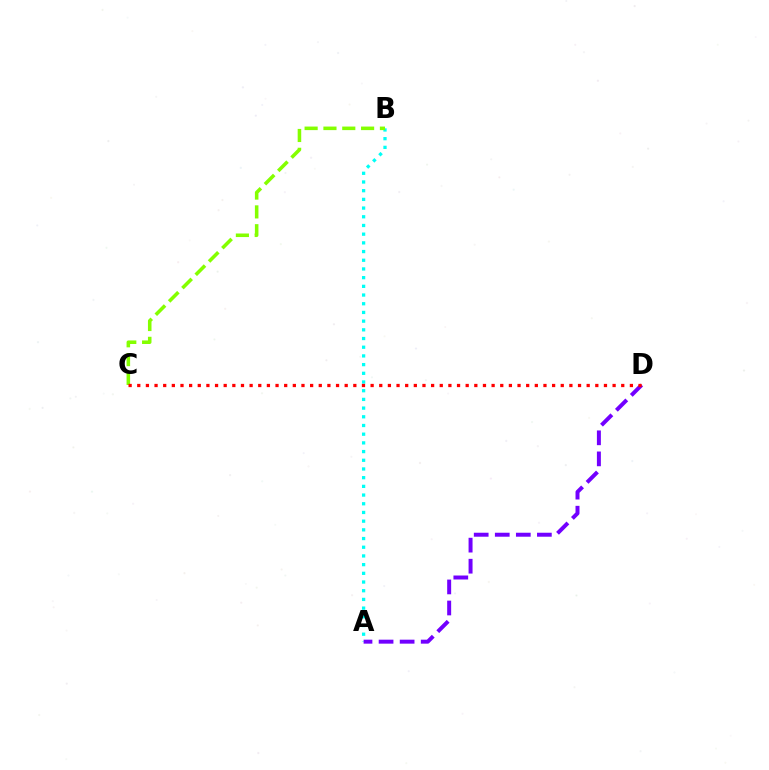{('A', 'B'): [{'color': '#00fff6', 'line_style': 'dotted', 'thickness': 2.36}], ('A', 'D'): [{'color': '#7200ff', 'line_style': 'dashed', 'thickness': 2.86}], ('B', 'C'): [{'color': '#84ff00', 'line_style': 'dashed', 'thickness': 2.56}], ('C', 'D'): [{'color': '#ff0000', 'line_style': 'dotted', 'thickness': 2.35}]}